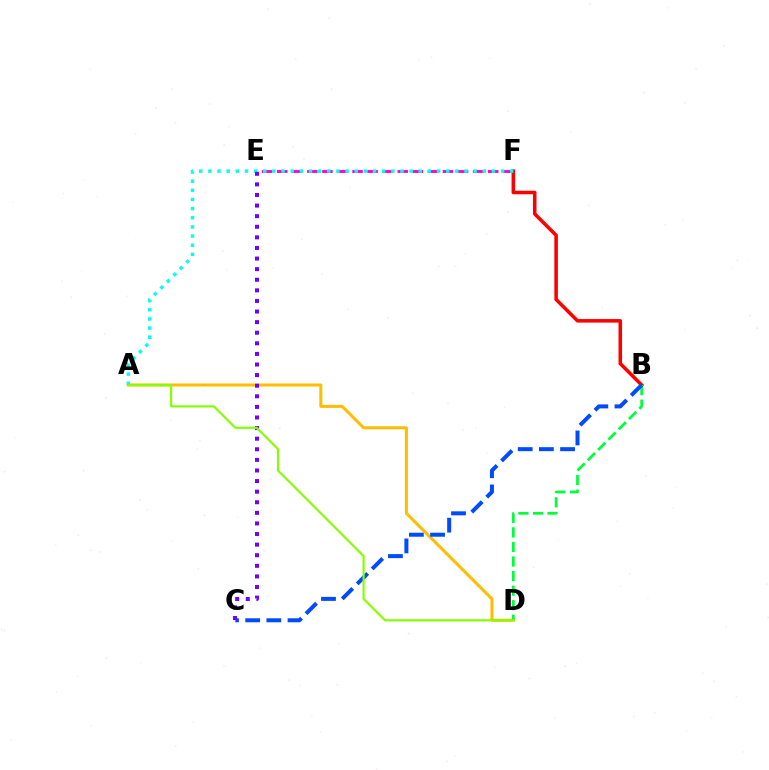{('E', 'F'): [{'color': '#ff00cf', 'line_style': 'dashed', 'thickness': 2.05}], ('B', 'F'): [{'color': '#ff0000', 'line_style': 'solid', 'thickness': 2.55}], ('A', 'D'): [{'color': '#ffbd00', 'line_style': 'solid', 'thickness': 2.18}, {'color': '#84ff00', 'line_style': 'solid', 'thickness': 1.55}], ('A', 'F'): [{'color': '#00fff6', 'line_style': 'dotted', 'thickness': 2.49}], ('B', 'D'): [{'color': '#00ff39', 'line_style': 'dashed', 'thickness': 1.98}], ('B', 'C'): [{'color': '#004bff', 'line_style': 'dashed', 'thickness': 2.88}], ('C', 'E'): [{'color': '#7200ff', 'line_style': 'dotted', 'thickness': 2.88}]}